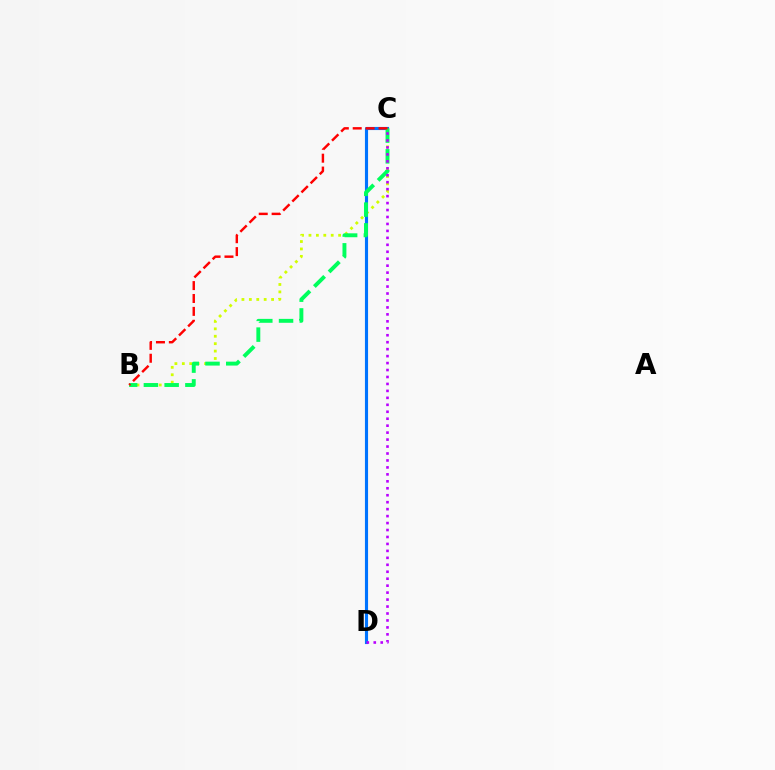{('B', 'C'): [{'color': '#d1ff00', 'line_style': 'dotted', 'thickness': 2.01}, {'color': '#00ff5c', 'line_style': 'dashed', 'thickness': 2.82}, {'color': '#ff0000', 'line_style': 'dashed', 'thickness': 1.75}], ('C', 'D'): [{'color': '#0074ff', 'line_style': 'solid', 'thickness': 2.25}, {'color': '#b900ff', 'line_style': 'dotted', 'thickness': 1.89}]}